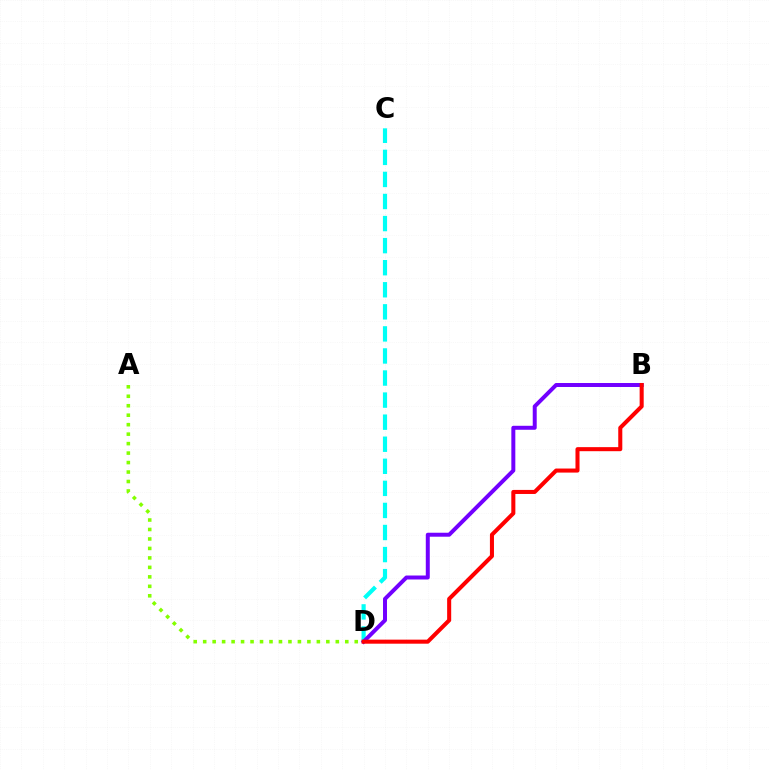{('C', 'D'): [{'color': '#00fff6', 'line_style': 'dashed', 'thickness': 3.0}], ('B', 'D'): [{'color': '#7200ff', 'line_style': 'solid', 'thickness': 2.86}, {'color': '#ff0000', 'line_style': 'solid', 'thickness': 2.92}], ('A', 'D'): [{'color': '#84ff00', 'line_style': 'dotted', 'thickness': 2.57}]}